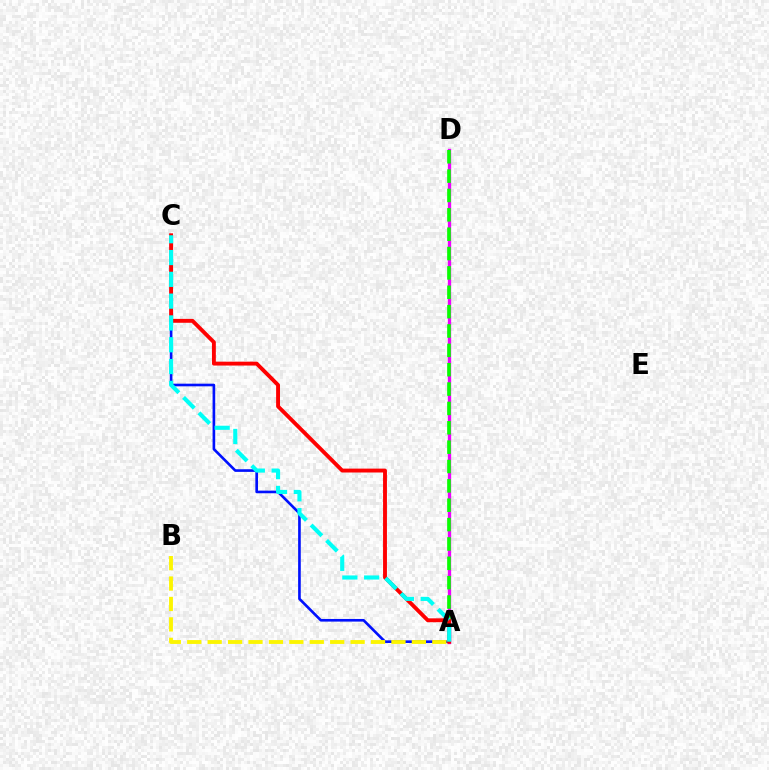{('A', 'D'): [{'color': '#ee00ff', 'line_style': 'solid', 'thickness': 2.39}, {'color': '#08ff00', 'line_style': 'dashed', 'thickness': 2.63}], ('A', 'C'): [{'color': '#0010ff', 'line_style': 'solid', 'thickness': 1.9}, {'color': '#ff0000', 'line_style': 'solid', 'thickness': 2.8}, {'color': '#00fff6', 'line_style': 'dashed', 'thickness': 2.96}], ('A', 'B'): [{'color': '#fcf500', 'line_style': 'dashed', 'thickness': 2.77}]}